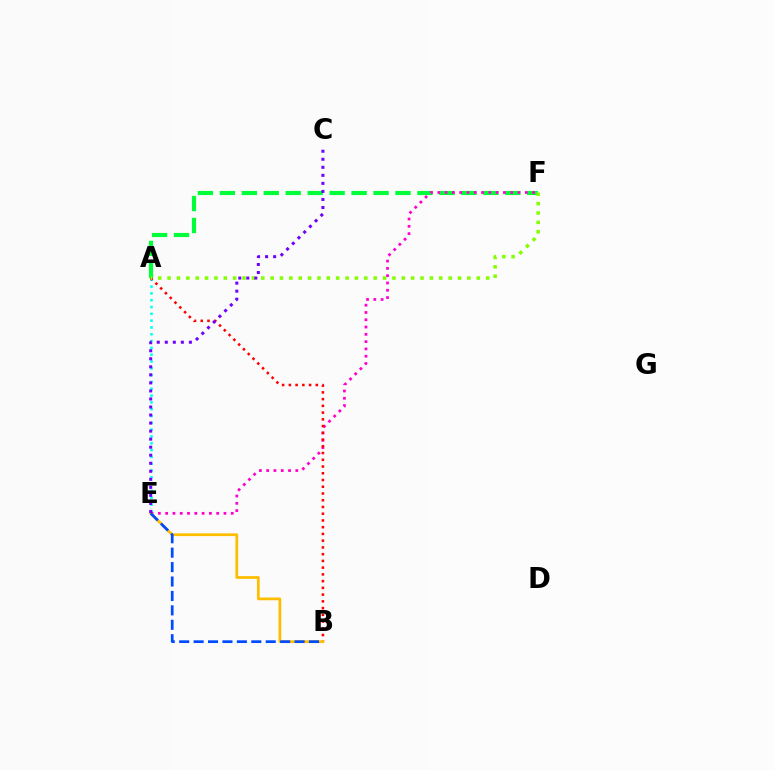{('A', 'F'): [{'color': '#00ff39', 'line_style': 'dashed', 'thickness': 2.98}, {'color': '#84ff00', 'line_style': 'dotted', 'thickness': 2.55}], ('A', 'E'): [{'color': '#00fff6', 'line_style': 'dotted', 'thickness': 1.85}], ('E', 'F'): [{'color': '#ff00cf', 'line_style': 'dotted', 'thickness': 1.98}], ('A', 'B'): [{'color': '#ff0000', 'line_style': 'dotted', 'thickness': 1.83}], ('B', 'E'): [{'color': '#ffbd00', 'line_style': 'solid', 'thickness': 1.97}, {'color': '#004bff', 'line_style': 'dashed', 'thickness': 1.96}], ('C', 'E'): [{'color': '#7200ff', 'line_style': 'dotted', 'thickness': 2.18}]}